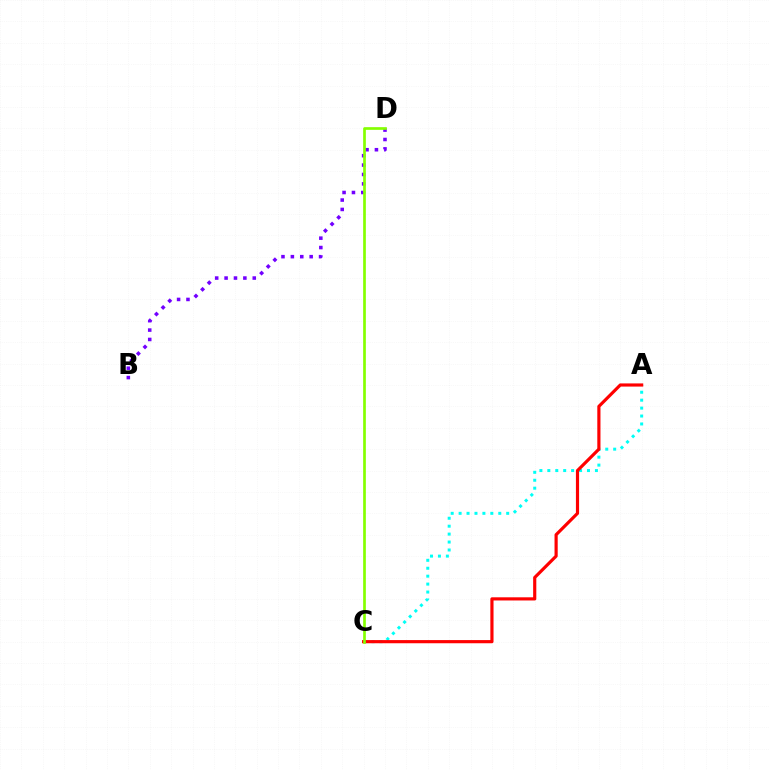{('A', 'C'): [{'color': '#00fff6', 'line_style': 'dotted', 'thickness': 2.15}, {'color': '#ff0000', 'line_style': 'solid', 'thickness': 2.28}], ('B', 'D'): [{'color': '#7200ff', 'line_style': 'dotted', 'thickness': 2.55}], ('C', 'D'): [{'color': '#84ff00', 'line_style': 'solid', 'thickness': 1.93}]}